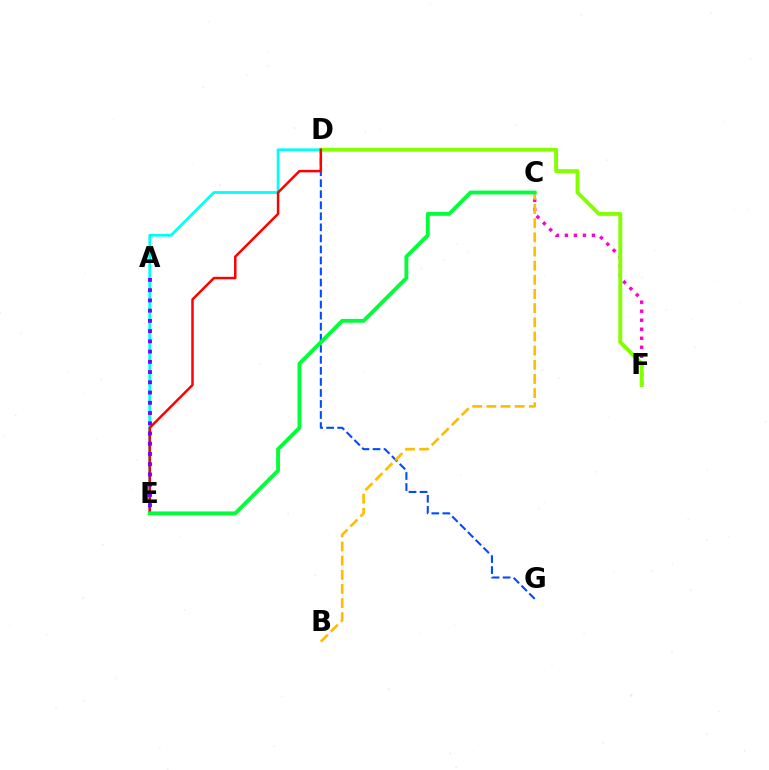{('D', 'E'): [{'color': '#00fff6', 'line_style': 'solid', 'thickness': 1.97}, {'color': '#ff0000', 'line_style': 'solid', 'thickness': 1.79}], ('C', 'F'): [{'color': '#ff00cf', 'line_style': 'dotted', 'thickness': 2.45}], ('D', 'G'): [{'color': '#004bff', 'line_style': 'dashed', 'thickness': 1.5}], ('D', 'F'): [{'color': '#84ff00', 'line_style': 'solid', 'thickness': 2.81}], ('B', 'C'): [{'color': '#ffbd00', 'line_style': 'dashed', 'thickness': 1.92}], ('A', 'E'): [{'color': '#7200ff', 'line_style': 'dotted', 'thickness': 2.78}], ('C', 'E'): [{'color': '#00ff39', 'line_style': 'solid', 'thickness': 2.76}]}